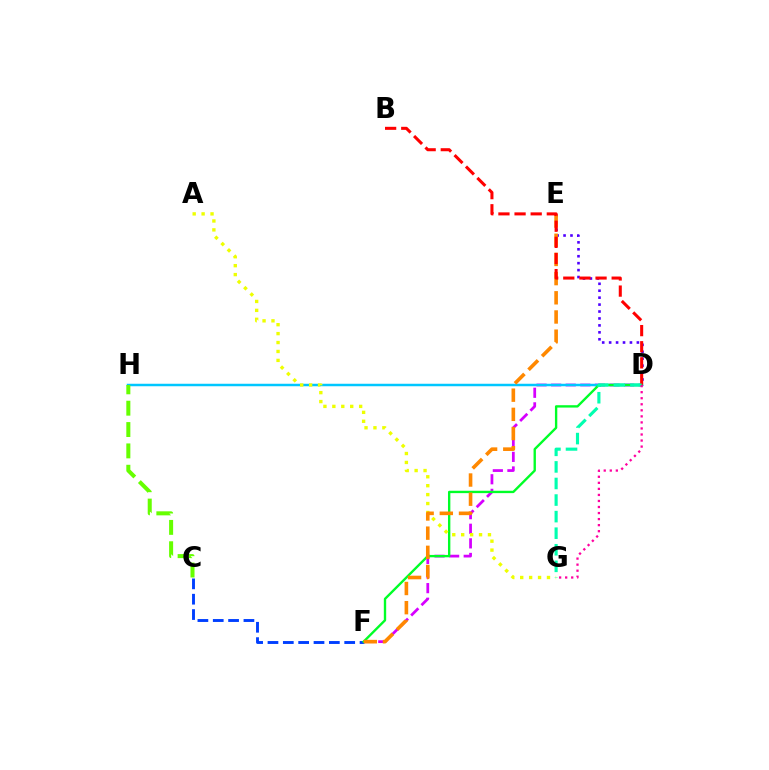{('D', 'F'): [{'color': '#d600ff', 'line_style': 'dashed', 'thickness': 1.98}, {'color': '#00ff27', 'line_style': 'solid', 'thickness': 1.7}], ('C', 'F'): [{'color': '#003fff', 'line_style': 'dashed', 'thickness': 2.08}], ('D', 'H'): [{'color': '#00c7ff', 'line_style': 'solid', 'thickness': 1.79}], ('D', 'E'): [{'color': '#4f00ff', 'line_style': 'dotted', 'thickness': 1.88}], ('A', 'G'): [{'color': '#eeff00', 'line_style': 'dotted', 'thickness': 2.43}], ('E', 'F'): [{'color': '#ff8800', 'line_style': 'dashed', 'thickness': 2.61}], ('B', 'D'): [{'color': '#ff0000', 'line_style': 'dashed', 'thickness': 2.19}], ('D', 'G'): [{'color': '#00ffaf', 'line_style': 'dashed', 'thickness': 2.25}, {'color': '#ff00a0', 'line_style': 'dotted', 'thickness': 1.64}], ('C', 'H'): [{'color': '#66ff00', 'line_style': 'dashed', 'thickness': 2.9}]}